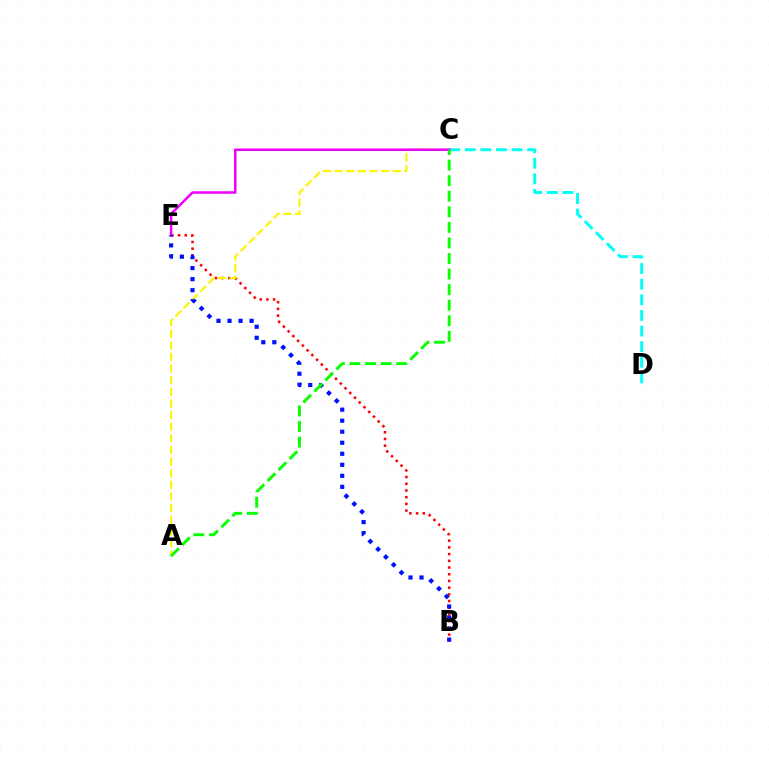{('B', 'E'): [{'color': '#ff0000', 'line_style': 'dotted', 'thickness': 1.82}, {'color': '#0010ff', 'line_style': 'dotted', 'thickness': 3.0}], ('A', 'C'): [{'color': '#fcf500', 'line_style': 'dashed', 'thickness': 1.58}, {'color': '#08ff00', 'line_style': 'dashed', 'thickness': 2.11}], ('C', 'D'): [{'color': '#00fff6', 'line_style': 'dashed', 'thickness': 2.12}], ('C', 'E'): [{'color': '#ee00ff', 'line_style': 'solid', 'thickness': 1.82}]}